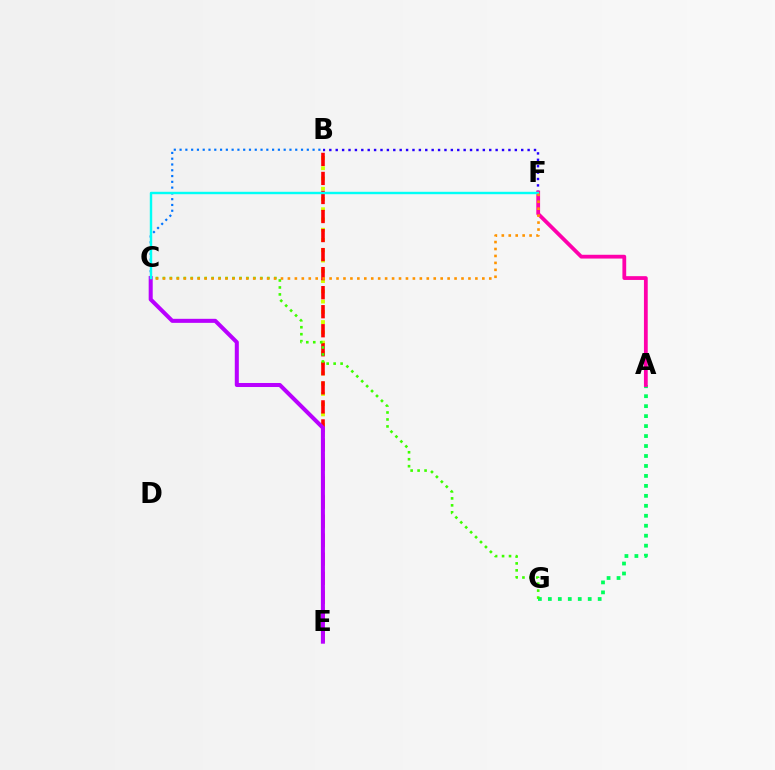{('B', 'C'): [{'color': '#0074ff', 'line_style': 'dotted', 'thickness': 1.57}], ('B', 'E'): [{'color': '#d1ff00', 'line_style': 'dotted', 'thickness': 2.79}, {'color': '#ff0000', 'line_style': 'dashed', 'thickness': 2.59}], ('A', 'G'): [{'color': '#00ff5c', 'line_style': 'dotted', 'thickness': 2.71}], ('C', 'E'): [{'color': '#b900ff', 'line_style': 'solid', 'thickness': 2.9}], ('B', 'F'): [{'color': '#2500ff', 'line_style': 'dotted', 'thickness': 1.74}], ('C', 'G'): [{'color': '#3dff00', 'line_style': 'dotted', 'thickness': 1.89}], ('A', 'F'): [{'color': '#ff00ac', 'line_style': 'solid', 'thickness': 2.72}], ('C', 'F'): [{'color': '#00fff6', 'line_style': 'solid', 'thickness': 1.74}, {'color': '#ff9400', 'line_style': 'dotted', 'thickness': 1.89}]}